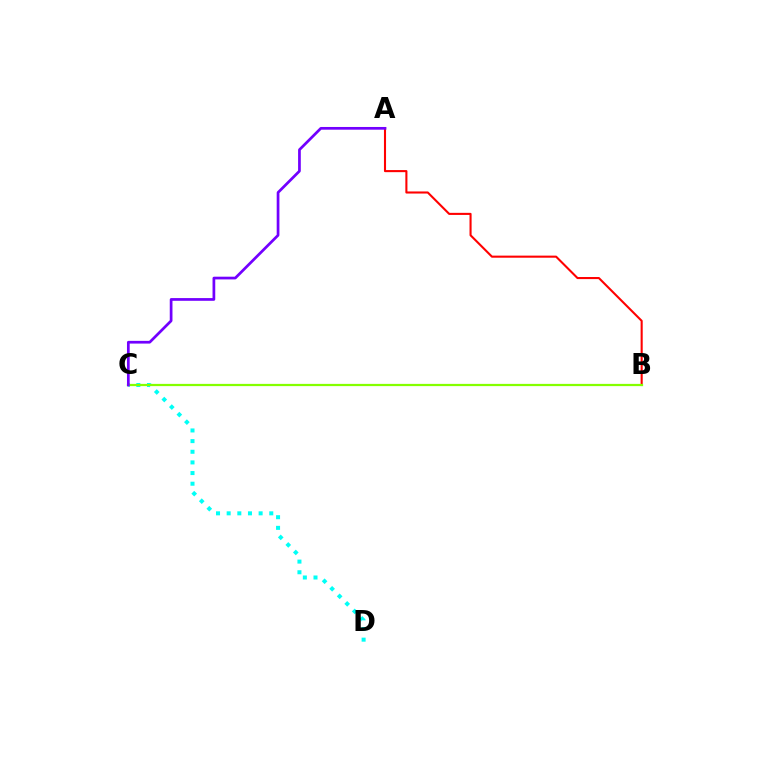{('C', 'D'): [{'color': '#00fff6', 'line_style': 'dotted', 'thickness': 2.89}], ('A', 'B'): [{'color': '#ff0000', 'line_style': 'solid', 'thickness': 1.51}], ('B', 'C'): [{'color': '#84ff00', 'line_style': 'solid', 'thickness': 1.61}], ('A', 'C'): [{'color': '#7200ff', 'line_style': 'solid', 'thickness': 1.96}]}